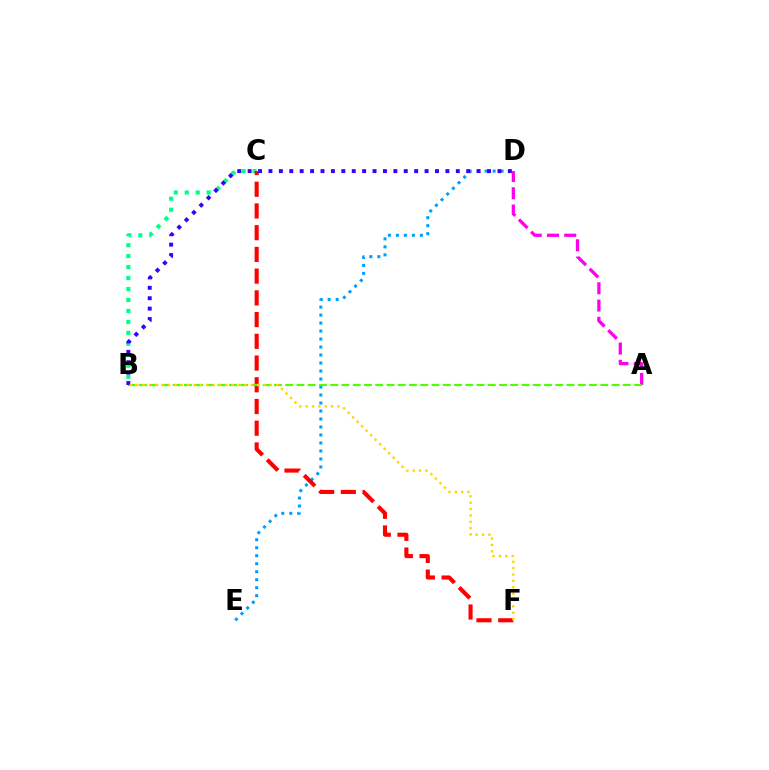{('D', 'E'): [{'color': '#009eff', 'line_style': 'dotted', 'thickness': 2.17}], ('A', 'D'): [{'color': '#ff00ed', 'line_style': 'dashed', 'thickness': 2.35}], ('B', 'C'): [{'color': '#00ff86', 'line_style': 'dotted', 'thickness': 2.98}], ('C', 'F'): [{'color': '#ff0000', 'line_style': 'dashed', 'thickness': 2.95}], ('A', 'B'): [{'color': '#4fff00', 'line_style': 'dashed', 'thickness': 1.53}], ('B', 'D'): [{'color': '#3700ff', 'line_style': 'dotted', 'thickness': 2.83}], ('B', 'F'): [{'color': '#ffd500', 'line_style': 'dotted', 'thickness': 1.73}]}